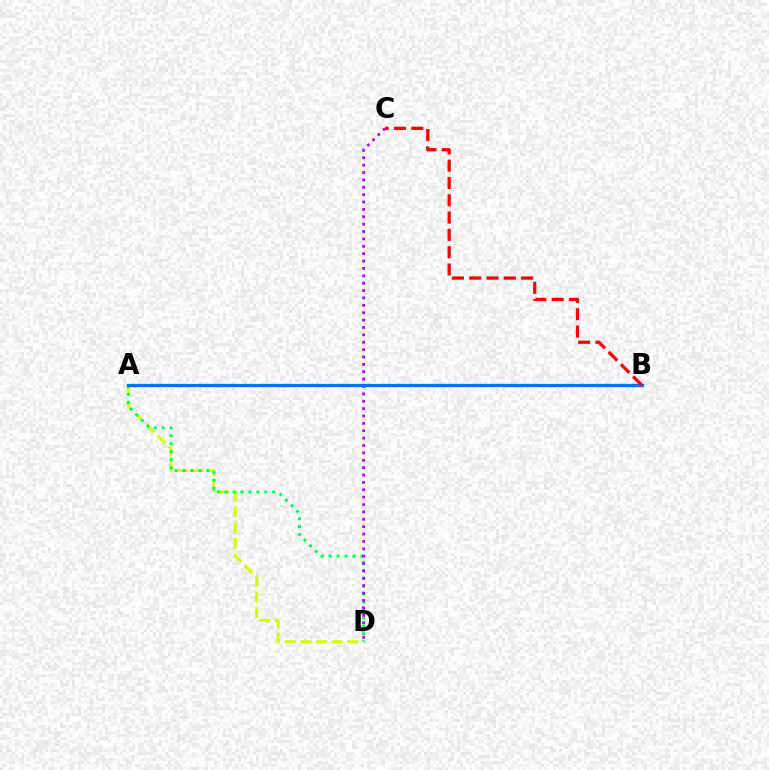{('A', 'D'): [{'color': '#d1ff00', 'line_style': 'dashed', 'thickness': 2.13}, {'color': '#00ff5c', 'line_style': 'dotted', 'thickness': 2.16}], ('C', 'D'): [{'color': '#b900ff', 'line_style': 'dotted', 'thickness': 2.0}], ('A', 'B'): [{'color': '#0074ff', 'line_style': 'solid', 'thickness': 2.37}], ('B', 'C'): [{'color': '#ff0000', 'line_style': 'dashed', 'thickness': 2.35}]}